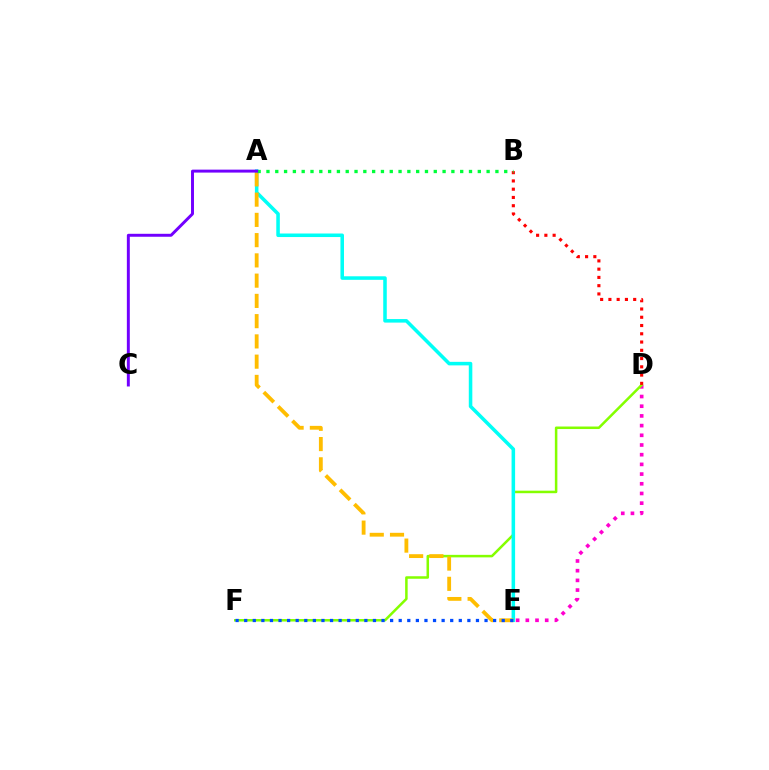{('D', 'E'): [{'color': '#ff00cf', 'line_style': 'dotted', 'thickness': 2.63}], ('D', 'F'): [{'color': '#84ff00', 'line_style': 'solid', 'thickness': 1.82}], ('A', 'E'): [{'color': '#00fff6', 'line_style': 'solid', 'thickness': 2.55}, {'color': '#ffbd00', 'line_style': 'dashed', 'thickness': 2.75}], ('B', 'D'): [{'color': '#ff0000', 'line_style': 'dotted', 'thickness': 2.24}], ('A', 'B'): [{'color': '#00ff39', 'line_style': 'dotted', 'thickness': 2.39}], ('A', 'C'): [{'color': '#7200ff', 'line_style': 'solid', 'thickness': 2.13}], ('E', 'F'): [{'color': '#004bff', 'line_style': 'dotted', 'thickness': 2.33}]}